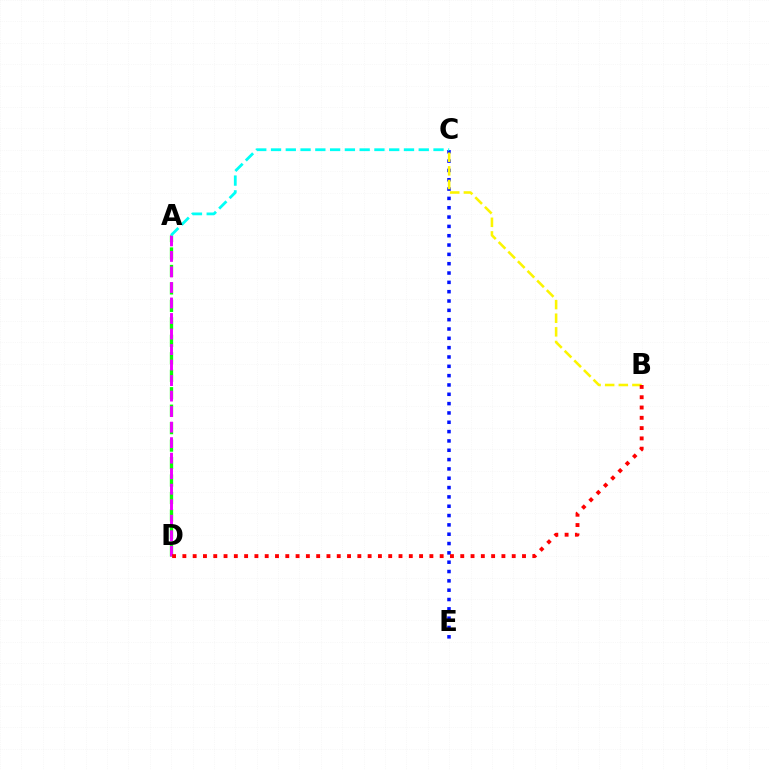{('C', 'E'): [{'color': '#0010ff', 'line_style': 'dotted', 'thickness': 2.53}], ('A', 'D'): [{'color': '#08ff00', 'line_style': 'dashed', 'thickness': 2.37}, {'color': '#ee00ff', 'line_style': 'dashed', 'thickness': 2.11}], ('B', 'C'): [{'color': '#fcf500', 'line_style': 'dashed', 'thickness': 1.85}], ('A', 'C'): [{'color': '#00fff6', 'line_style': 'dashed', 'thickness': 2.01}], ('B', 'D'): [{'color': '#ff0000', 'line_style': 'dotted', 'thickness': 2.8}]}